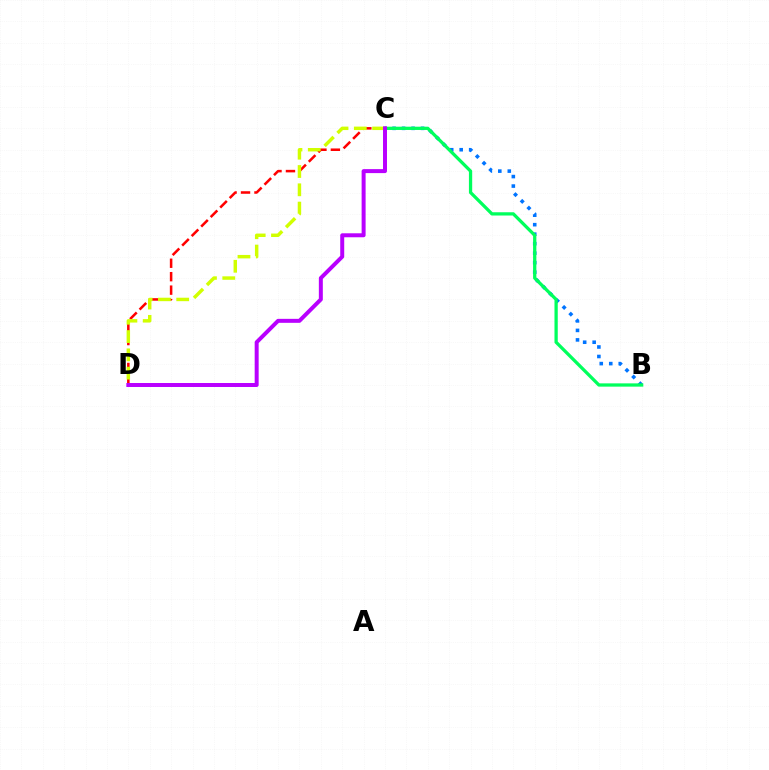{('B', 'C'): [{'color': '#0074ff', 'line_style': 'dotted', 'thickness': 2.58}, {'color': '#00ff5c', 'line_style': 'solid', 'thickness': 2.36}], ('C', 'D'): [{'color': '#ff0000', 'line_style': 'dashed', 'thickness': 1.83}, {'color': '#d1ff00', 'line_style': 'dashed', 'thickness': 2.49}, {'color': '#b900ff', 'line_style': 'solid', 'thickness': 2.86}]}